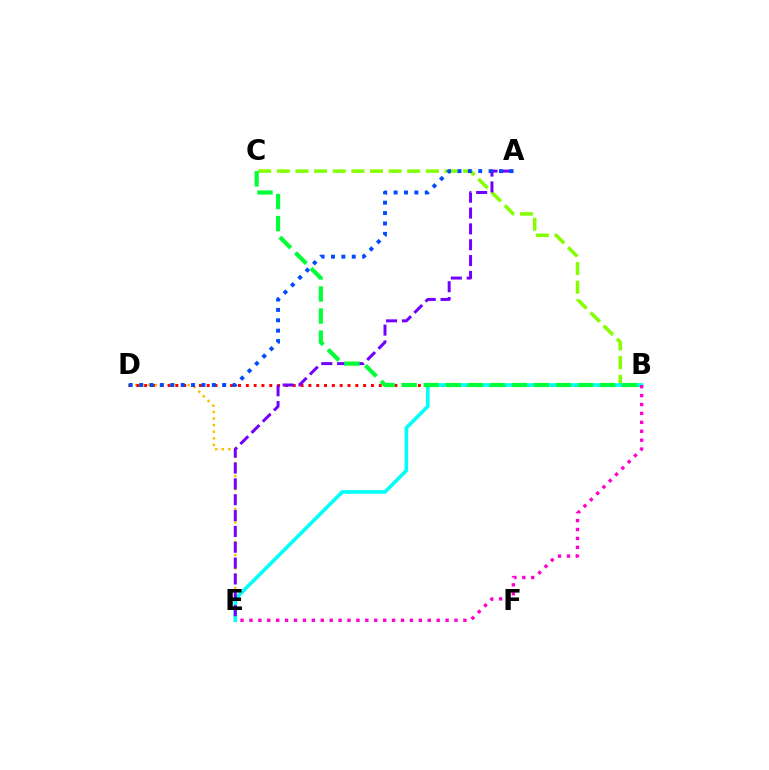{('D', 'E'): [{'color': '#ffbd00', 'line_style': 'dotted', 'thickness': 1.79}], ('B', 'C'): [{'color': '#84ff00', 'line_style': 'dashed', 'thickness': 2.53}, {'color': '#00ff39', 'line_style': 'dashed', 'thickness': 2.99}], ('B', 'D'): [{'color': '#ff0000', 'line_style': 'dotted', 'thickness': 2.13}], ('B', 'E'): [{'color': '#00fff6', 'line_style': 'solid', 'thickness': 2.6}, {'color': '#ff00cf', 'line_style': 'dotted', 'thickness': 2.42}], ('A', 'E'): [{'color': '#7200ff', 'line_style': 'dashed', 'thickness': 2.15}], ('A', 'D'): [{'color': '#004bff', 'line_style': 'dotted', 'thickness': 2.82}]}